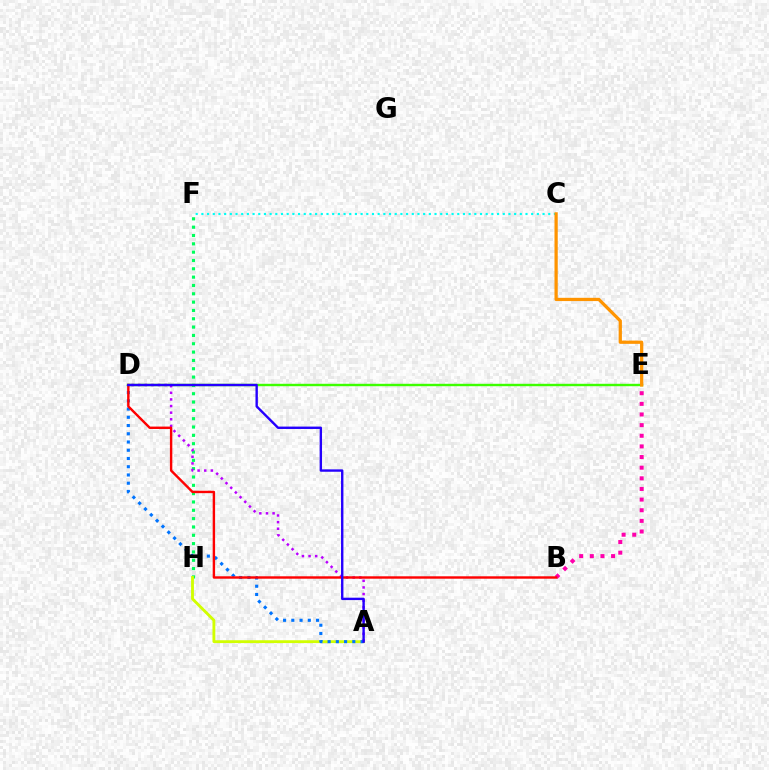{('F', 'H'): [{'color': '#00ff5c', 'line_style': 'dotted', 'thickness': 2.26}], ('C', 'F'): [{'color': '#00fff6', 'line_style': 'dotted', 'thickness': 1.54}], ('A', 'H'): [{'color': '#d1ff00', 'line_style': 'solid', 'thickness': 2.05}], ('D', 'E'): [{'color': '#3dff00', 'line_style': 'solid', 'thickness': 1.74}], ('A', 'D'): [{'color': '#b900ff', 'line_style': 'dotted', 'thickness': 1.8}, {'color': '#0074ff', 'line_style': 'dotted', 'thickness': 2.24}, {'color': '#2500ff', 'line_style': 'solid', 'thickness': 1.72}], ('B', 'E'): [{'color': '#ff00ac', 'line_style': 'dotted', 'thickness': 2.89}], ('C', 'E'): [{'color': '#ff9400', 'line_style': 'solid', 'thickness': 2.34}], ('B', 'D'): [{'color': '#ff0000', 'line_style': 'solid', 'thickness': 1.74}]}